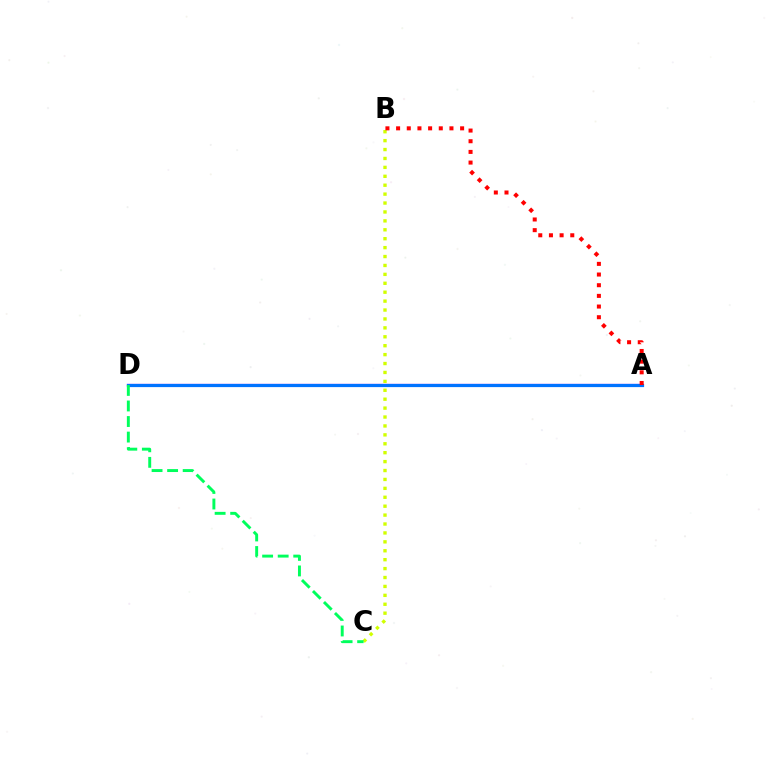{('A', 'D'): [{'color': '#b900ff', 'line_style': 'solid', 'thickness': 1.6}, {'color': '#0074ff', 'line_style': 'solid', 'thickness': 2.31}], ('B', 'C'): [{'color': '#d1ff00', 'line_style': 'dotted', 'thickness': 2.42}], ('A', 'B'): [{'color': '#ff0000', 'line_style': 'dotted', 'thickness': 2.9}], ('C', 'D'): [{'color': '#00ff5c', 'line_style': 'dashed', 'thickness': 2.11}]}